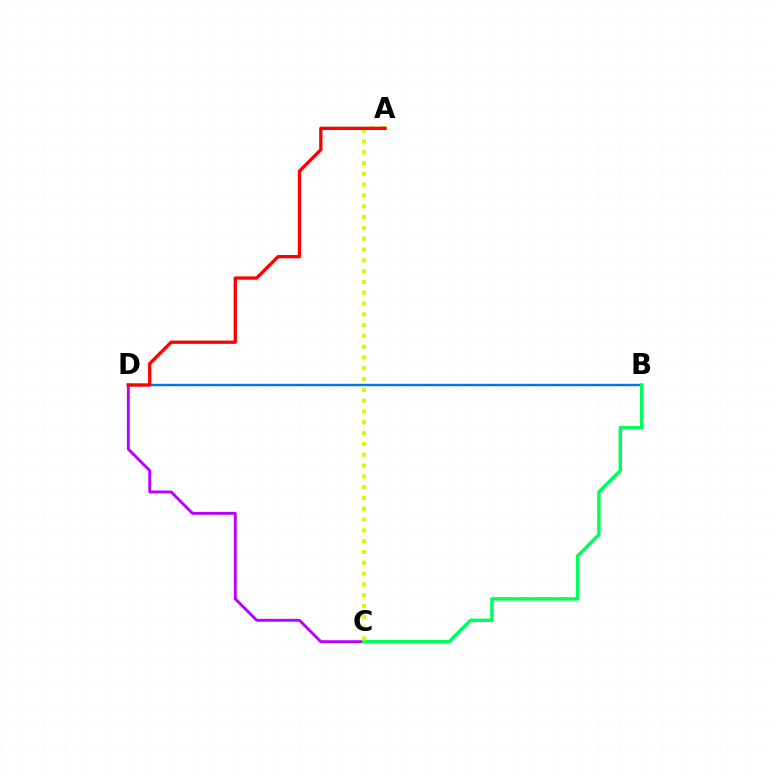{('C', 'D'): [{'color': '#b900ff', 'line_style': 'solid', 'thickness': 2.08}], ('B', 'D'): [{'color': '#0074ff', 'line_style': 'solid', 'thickness': 1.73}], ('B', 'C'): [{'color': '#00ff5c', 'line_style': 'solid', 'thickness': 2.47}], ('A', 'C'): [{'color': '#d1ff00', 'line_style': 'dotted', 'thickness': 2.94}], ('A', 'D'): [{'color': '#ff0000', 'line_style': 'solid', 'thickness': 2.38}]}